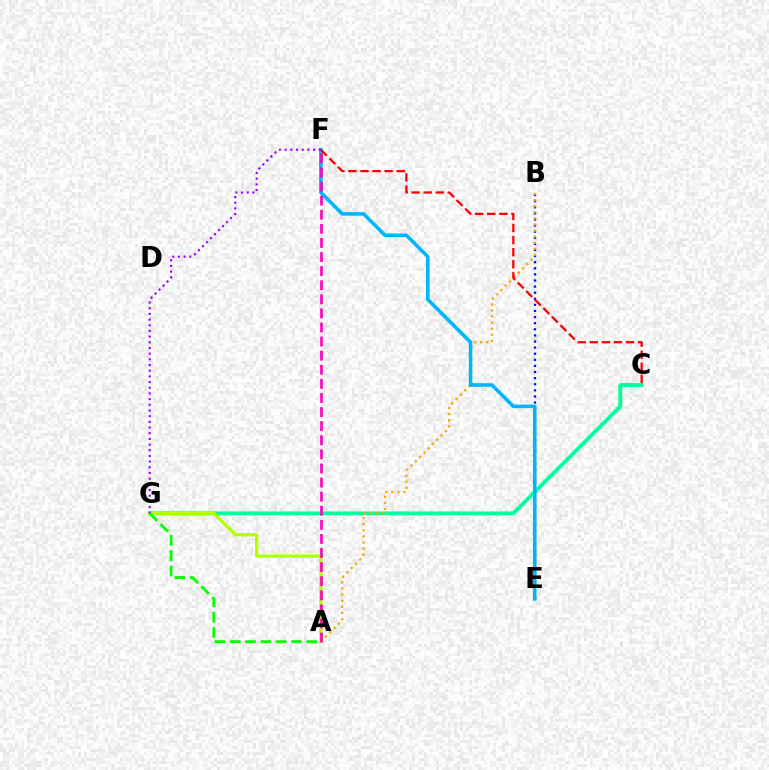{('B', 'E'): [{'color': '#0010ff', 'line_style': 'dotted', 'thickness': 1.66}], ('C', 'G'): [{'color': '#00ff9d', 'line_style': 'solid', 'thickness': 2.77}], ('A', 'B'): [{'color': '#ffa500', 'line_style': 'dotted', 'thickness': 1.66}], ('A', 'G'): [{'color': '#b3ff00', 'line_style': 'solid', 'thickness': 2.36}, {'color': '#08ff00', 'line_style': 'dashed', 'thickness': 2.08}], ('E', 'F'): [{'color': '#00b5ff', 'line_style': 'solid', 'thickness': 2.56}], ('A', 'F'): [{'color': '#ff00bd', 'line_style': 'dashed', 'thickness': 1.91}], ('F', 'G'): [{'color': '#9b00ff', 'line_style': 'dotted', 'thickness': 1.54}], ('C', 'F'): [{'color': '#ff0000', 'line_style': 'dashed', 'thickness': 1.64}]}